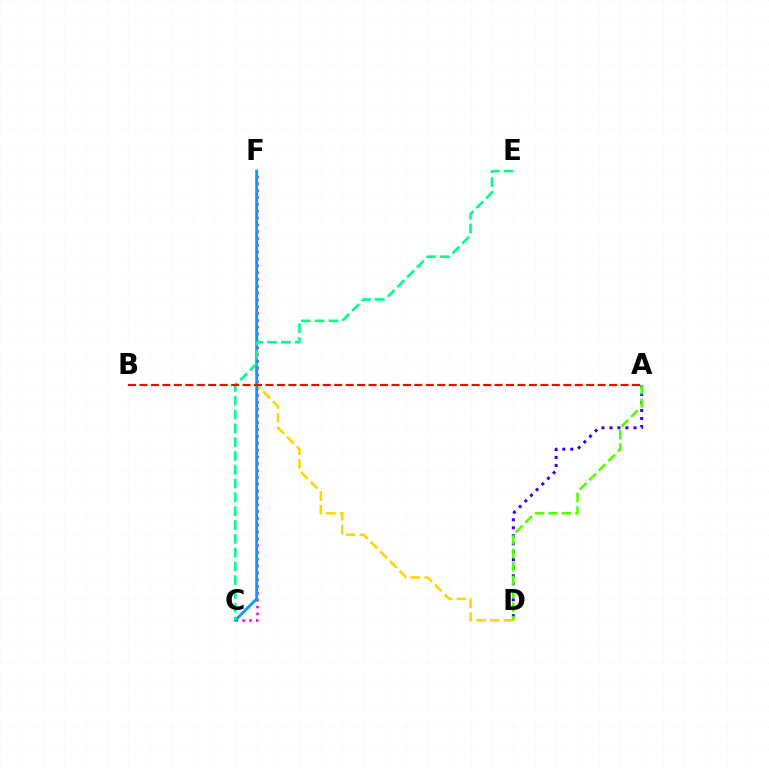{('A', 'D'): [{'color': '#3700ff', 'line_style': 'dotted', 'thickness': 2.17}, {'color': '#4fff00', 'line_style': 'dashed', 'thickness': 1.83}], ('C', 'F'): [{'color': '#ff00ed', 'line_style': 'dotted', 'thickness': 1.85}, {'color': '#009eff', 'line_style': 'solid', 'thickness': 2.05}], ('D', 'F'): [{'color': '#ffd500', 'line_style': 'dashed', 'thickness': 1.86}], ('C', 'E'): [{'color': '#00ff86', 'line_style': 'dashed', 'thickness': 1.87}], ('A', 'B'): [{'color': '#ff0000', 'line_style': 'dashed', 'thickness': 1.56}]}